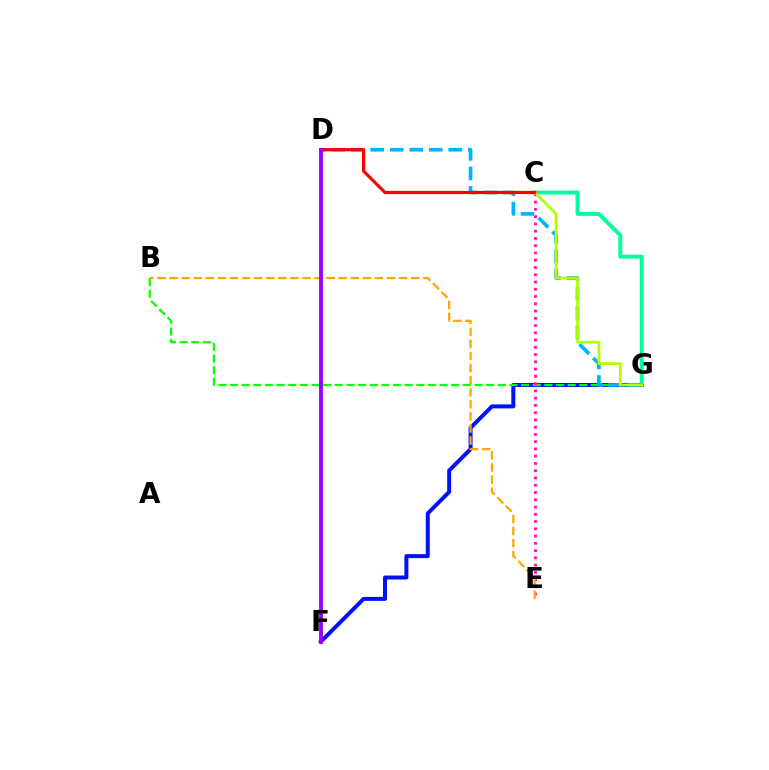{('F', 'G'): [{'color': '#0010ff', 'line_style': 'solid', 'thickness': 2.87}], ('C', 'G'): [{'color': '#00ff9d', 'line_style': 'solid', 'thickness': 2.82}, {'color': '#b3ff00', 'line_style': 'solid', 'thickness': 2.0}], ('B', 'G'): [{'color': '#08ff00', 'line_style': 'dashed', 'thickness': 1.58}], ('C', 'E'): [{'color': '#ff00bd', 'line_style': 'dotted', 'thickness': 1.97}], ('D', 'G'): [{'color': '#00b5ff', 'line_style': 'dashed', 'thickness': 2.65}], ('B', 'E'): [{'color': '#ffa500', 'line_style': 'dashed', 'thickness': 1.64}], ('C', 'D'): [{'color': '#ff0000', 'line_style': 'solid', 'thickness': 2.32}], ('D', 'F'): [{'color': '#9b00ff', 'line_style': 'solid', 'thickness': 2.76}]}